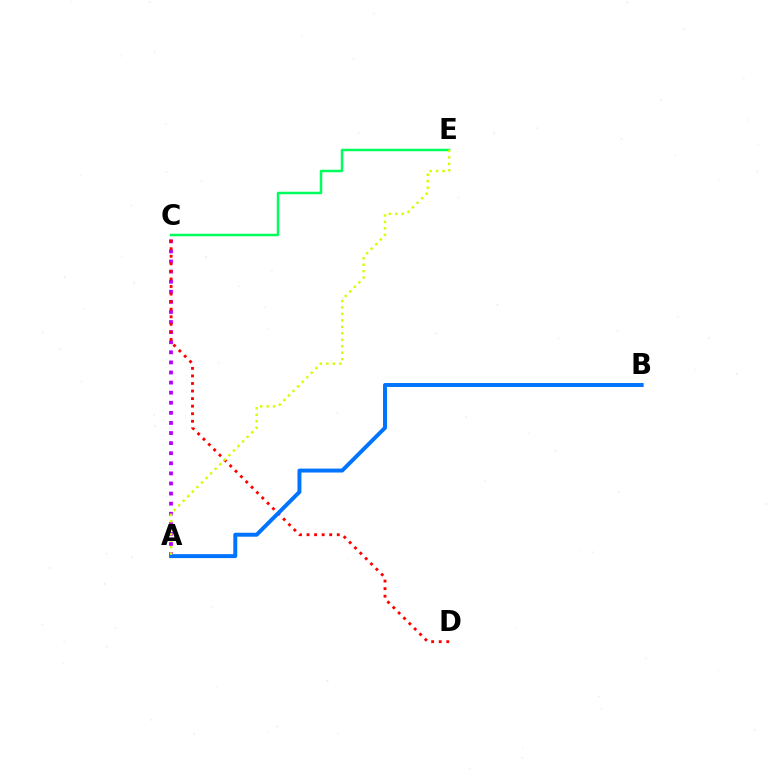{('A', 'C'): [{'color': '#b900ff', 'line_style': 'dotted', 'thickness': 2.74}], ('C', 'D'): [{'color': '#ff0000', 'line_style': 'dotted', 'thickness': 2.05}], ('A', 'B'): [{'color': '#0074ff', 'line_style': 'solid', 'thickness': 2.84}], ('C', 'E'): [{'color': '#00ff5c', 'line_style': 'solid', 'thickness': 1.79}], ('A', 'E'): [{'color': '#d1ff00', 'line_style': 'dotted', 'thickness': 1.75}]}